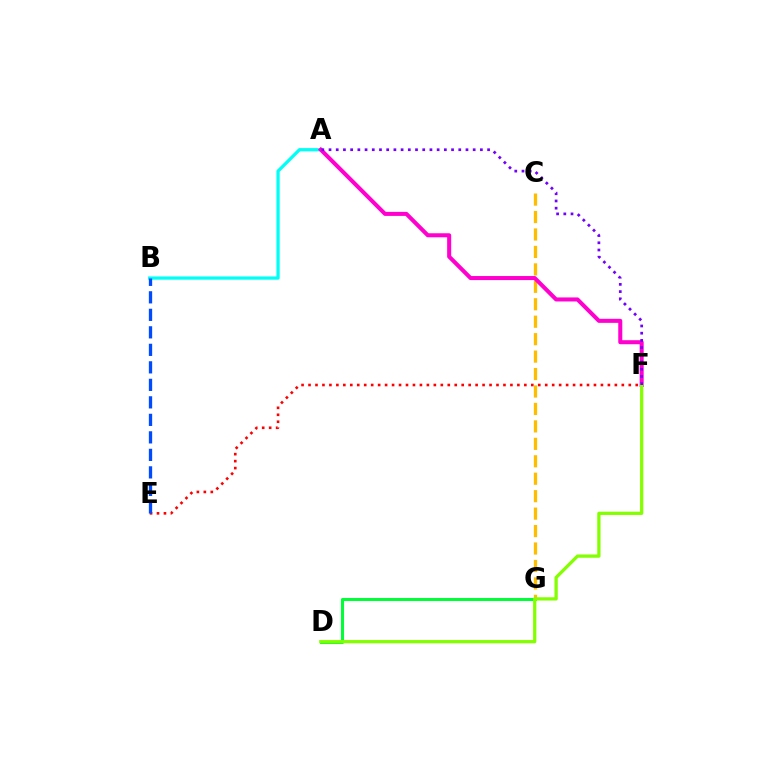{('D', 'G'): [{'color': '#00ff39', 'line_style': 'solid', 'thickness': 2.19}], ('E', 'F'): [{'color': '#ff0000', 'line_style': 'dotted', 'thickness': 1.89}], ('C', 'G'): [{'color': '#ffbd00', 'line_style': 'dashed', 'thickness': 2.37}], ('A', 'B'): [{'color': '#00fff6', 'line_style': 'solid', 'thickness': 2.34}], ('A', 'F'): [{'color': '#ff00cf', 'line_style': 'solid', 'thickness': 2.9}, {'color': '#7200ff', 'line_style': 'dotted', 'thickness': 1.96}], ('B', 'E'): [{'color': '#004bff', 'line_style': 'dashed', 'thickness': 2.38}], ('D', 'F'): [{'color': '#84ff00', 'line_style': 'solid', 'thickness': 2.35}]}